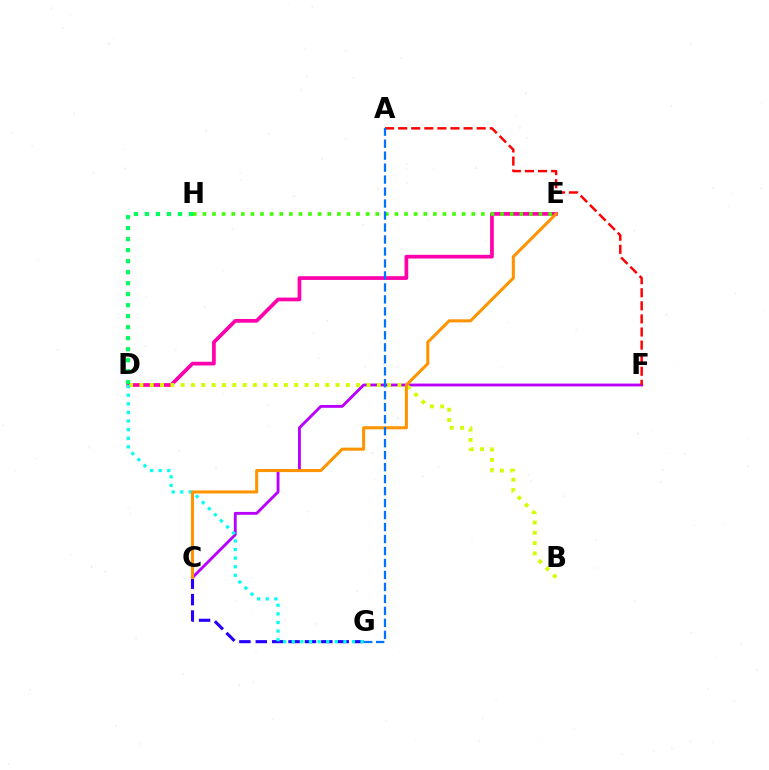{('C', 'F'): [{'color': '#b900ff', 'line_style': 'solid', 'thickness': 2.05}], ('D', 'E'): [{'color': '#ff00ac', 'line_style': 'solid', 'thickness': 2.68}], ('B', 'D'): [{'color': '#d1ff00', 'line_style': 'dotted', 'thickness': 2.8}], ('E', 'H'): [{'color': '#3dff00', 'line_style': 'dotted', 'thickness': 2.61}], ('C', 'G'): [{'color': '#2500ff', 'line_style': 'dashed', 'thickness': 2.23}], ('A', 'F'): [{'color': '#ff0000', 'line_style': 'dashed', 'thickness': 1.78}], ('D', 'G'): [{'color': '#00fff6', 'line_style': 'dotted', 'thickness': 2.34}], ('D', 'H'): [{'color': '#00ff5c', 'line_style': 'dotted', 'thickness': 2.99}], ('C', 'E'): [{'color': '#ff9400', 'line_style': 'solid', 'thickness': 2.2}], ('A', 'G'): [{'color': '#0074ff', 'line_style': 'dashed', 'thickness': 1.63}]}